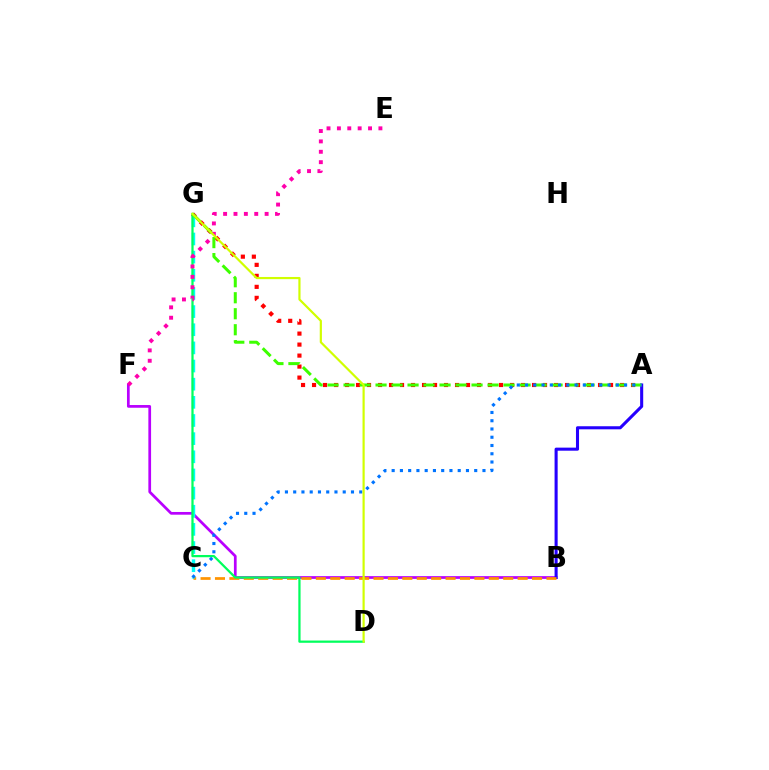{('A', 'G'): [{'color': '#ff0000', 'line_style': 'dotted', 'thickness': 2.99}, {'color': '#3dff00', 'line_style': 'dashed', 'thickness': 2.17}], ('B', 'F'): [{'color': '#b900ff', 'line_style': 'solid', 'thickness': 1.96}], ('A', 'B'): [{'color': '#2500ff', 'line_style': 'solid', 'thickness': 2.21}], ('B', 'C'): [{'color': '#ff9400', 'line_style': 'dashed', 'thickness': 1.96}], ('C', 'G'): [{'color': '#00fff6', 'line_style': 'dashed', 'thickness': 2.47}], ('D', 'G'): [{'color': '#00ff5c', 'line_style': 'solid', 'thickness': 1.62}, {'color': '#d1ff00', 'line_style': 'solid', 'thickness': 1.57}], ('A', 'C'): [{'color': '#0074ff', 'line_style': 'dotted', 'thickness': 2.24}], ('E', 'F'): [{'color': '#ff00ac', 'line_style': 'dotted', 'thickness': 2.82}]}